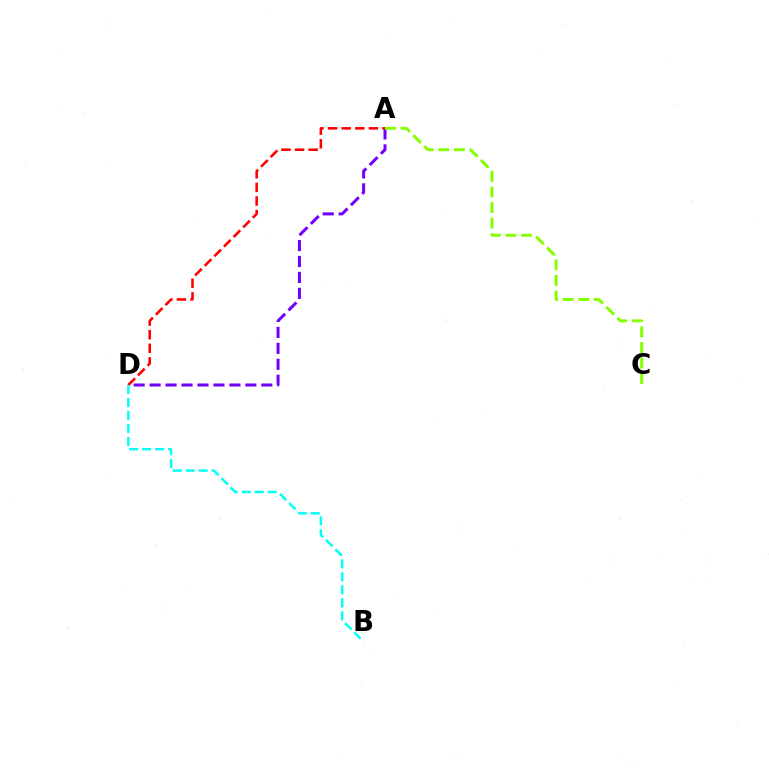{('A', 'D'): [{'color': '#7200ff', 'line_style': 'dashed', 'thickness': 2.17}, {'color': '#ff0000', 'line_style': 'dashed', 'thickness': 1.85}], ('A', 'C'): [{'color': '#84ff00', 'line_style': 'dashed', 'thickness': 2.11}], ('B', 'D'): [{'color': '#00fff6', 'line_style': 'dashed', 'thickness': 1.76}]}